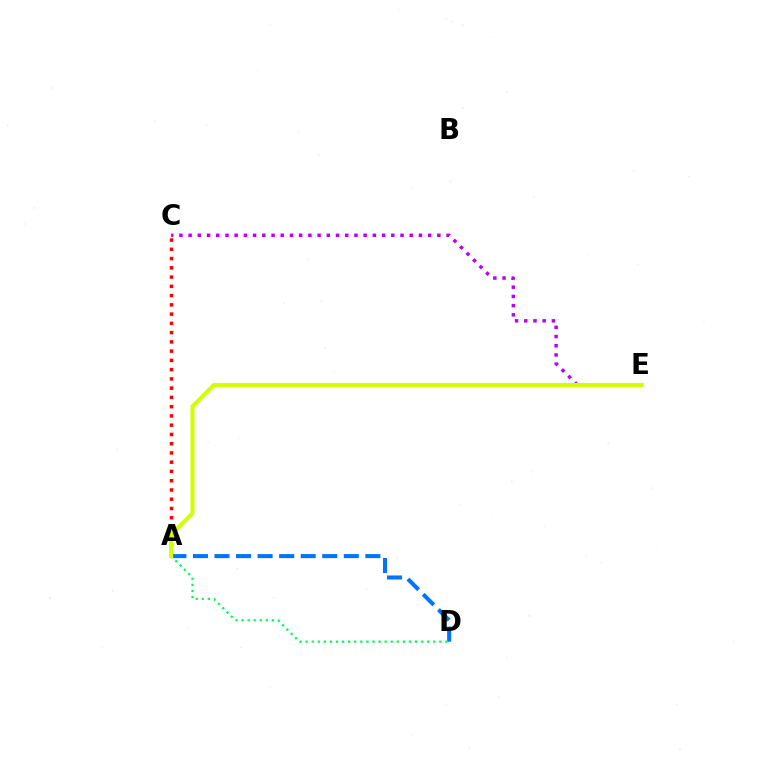{('A', 'D'): [{'color': '#0074ff', 'line_style': 'dashed', 'thickness': 2.93}, {'color': '#00ff5c', 'line_style': 'dotted', 'thickness': 1.65}], ('A', 'C'): [{'color': '#ff0000', 'line_style': 'dotted', 'thickness': 2.51}], ('C', 'E'): [{'color': '#b900ff', 'line_style': 'dotted', 'thickness': 2.5}], ('A', 'E'): [{'color': '#d1ff00', 'line_style': 'solid', 'thickness': 2.93}]}